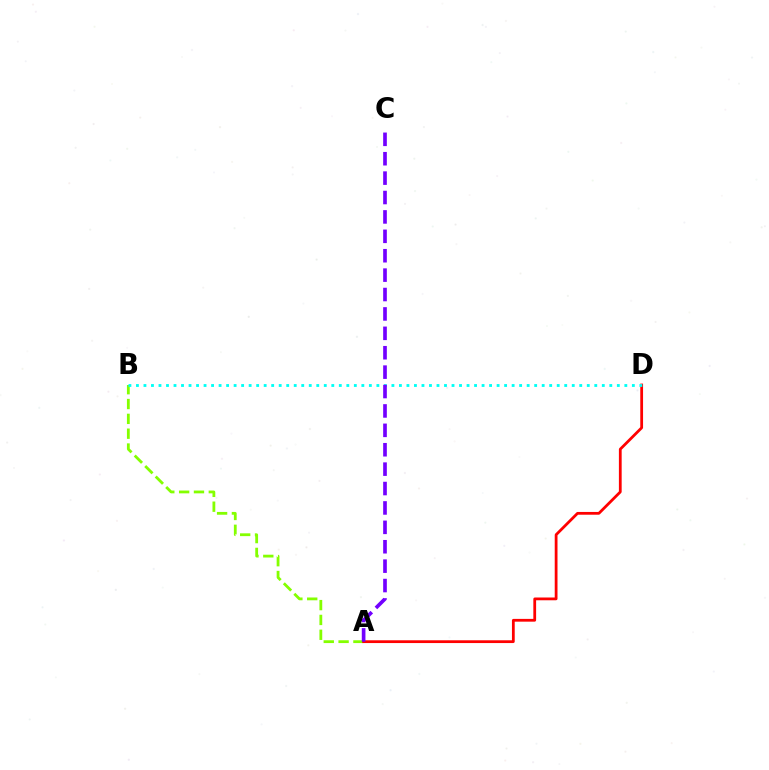{('A', 'B'): [{'color': '#84ff00', 'line_style': 'dashed', 'thickness': 2.02}], ('A', 'D'): [{'color': '#ff0000', 'line_style': 'solid', 'thickness': 2.0}], ('B', 'D'): [{'color': '#00fff6', 'line_style': 'dotted', 'thickness': 2.04}], ('A', 'C'): [{'color': '#7200ff', 'line_style': 'dashed', 'thickness': 2.64}]}